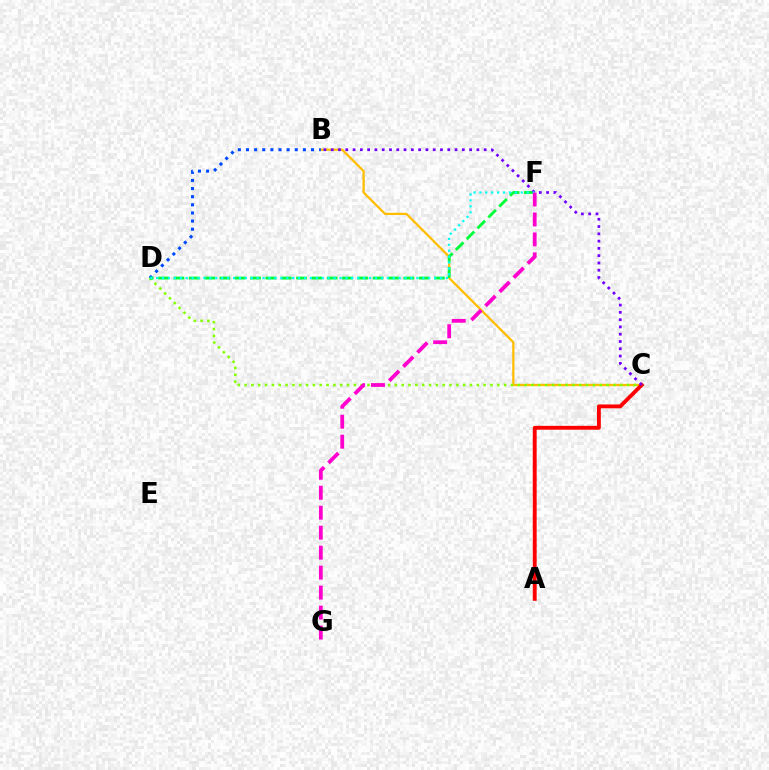{('B', 'C'): [{'color': '#ffbd00', 'line_style': 'solid', 'thickness': 1.62}, {'color': '#7200ff', 'line_style': 'dotted', 'thickness': 1.98}], ('B', 'D'): [{'color': '#004bff', 'line_style': 'dotted', 'thickness': 2.21}], ('C', 'D'): [{'color': '#84ff00', 'line_style': 'dotted', 'thickness': 1.86}], ('D', 'F'): [{'color': '#00ff39', 'line_style': 'dashed', 'thickness': 2.08}, {'color': '#00fff6', 'line_style': 'dotted', 'thickness': 1.61}], ('A', 'C'): [{'color': '#ff0000', 'line_style': 'solid', 'thickness': 2.78}], ('F', 'G'): [{'color': '#ff00cf', 'line_style': 'dashed', 'thickness': 2.71}]}